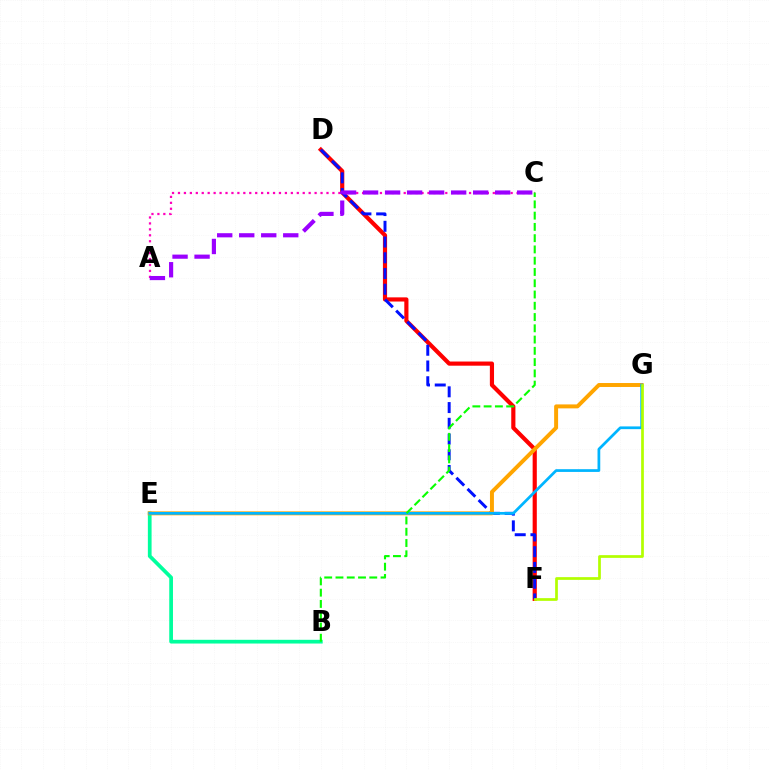{('B', 'E'): [{'color': '#00ff9d', 'line_style': 'solid', 'thickness': 2.68}], ('D', 'F'): [{'color': '#ff0000', 'line_style': 'solid', 'thickness': 3.0}, {'color': '#0010ff', 'line_style': 'dashed', 'thickness': 2.14}], ('E', 'G'): [{'color': '#ffa500', 'line_style': 'solid', 'thickness': 2.85}, {'color': '#00b5ff', 'line_style': 'solid', 'thickness': 1.97}], ('A', 'C'): [{'color': '#ff00bd', 'line_style': 'dotted', 'thickness': 1.61}, {'color': '#9b00ff', 'line_style': 'dashed', 'thickness': 2.99}], ('F', 'G'): [{'color': '#b3ff00', 'line_style': 'solid', 'thickness': 1.96}], ('B', 'C'): [{'color': '#08ff00', 'line_style': 'dashed', 'thickness': 1.53}]}